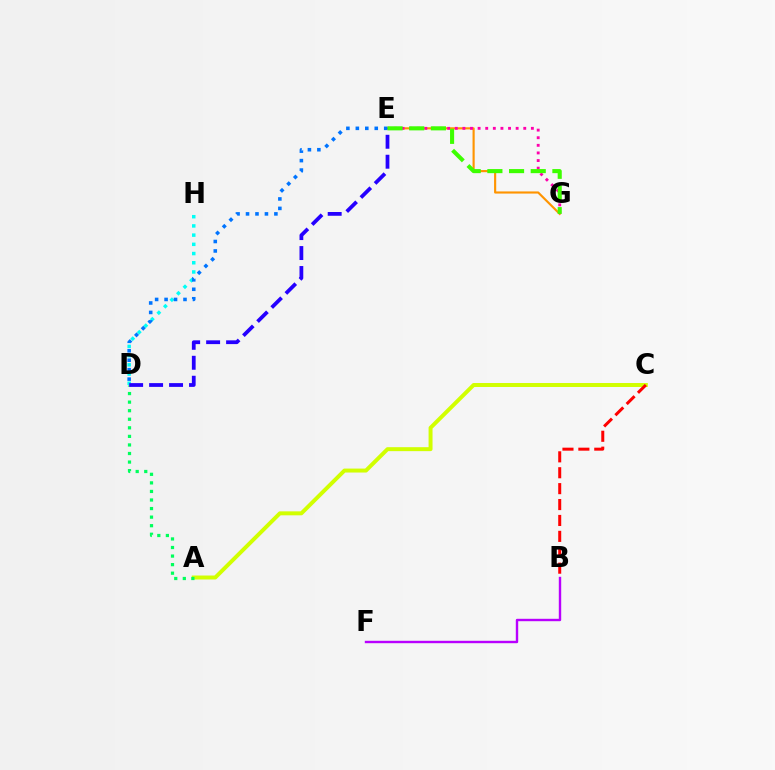{('E', 'G'): [{'color': '#ff9400', 'line_style': 'solid', 'thickness': 1.54}, {'color': '#ff00ac', 'line_style': 'dotted', 'thickness': 2.07}, {'color': '#3dff00', 'line_style': 'dashed', 'thickness': 2.94}], ('A', 'C'): [{'color': '#d1ff00', 'line_style': 'solid', 'thickness': 2.85}], ('B', 'C'): [{'color': '#ff0000', 'line_style': 'dashed', 'thickness': 2.16}], ('A', 'D'): [{'color': '#00ff5c', 'line_style': 'dotted', 'thickness': 2.33}], ('D', 'H'): [{'color': '#00fff6', 'line_style': 'dotted', 'thickness': 2.5}], ('B', 'F'): [{'color': '#b900ff', 'line_style': 'solid', 'thickness': 1.72}], ('D', 'E'): [{'color': '#2500ff', 'line_style': 'dashed', 'thickness': 2.71}, {'color': '#0074ff', 'line_style': 'dotted', 'thickness': 2.57}]}